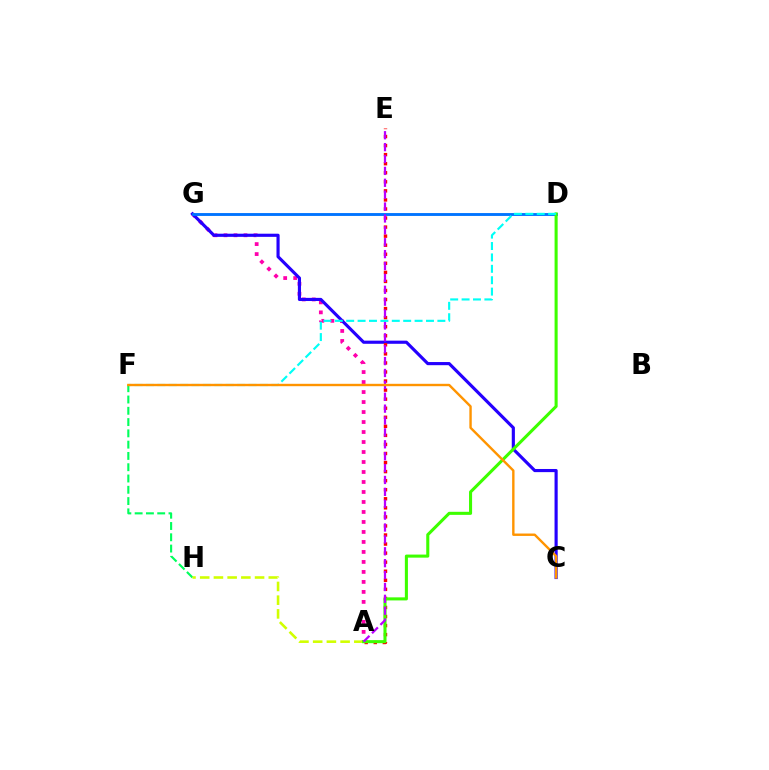{('A', 'G'): [{'color': '#ff00ac', 'line_style': 'dotted', 'thickness': 2.72}], ('C', 'G'): [{'color': '#2500ff', 'line_style': 'solid', 'thickness': 2.26}], ('F', 'H'): [{'color': '#00ff5c', 'line_style': 'dashed', 'thickness': 1.53}], ('D', 'G'): [{'color': '#0074ff', 'line_style': 'solid', 'thickness': 2.07}], ('A', 'H'): [{'color': '#d1ff00', 'line_style': 'dashed', 'thickness': 1.86}], ('A', 'E'): [{'color': '#ff0000', 'line_style': 'dotted', 'thickness': 2.46}, {'color': '#b900ff', 'line_style': 'dashed', 'thickness': 1.61}], ('A', 'D'): [{'color': '#3dff00', 'line_style': 'solid', 'thickness': 2.21}], ('D', 'F'): [{'color': '#00fff6', 'line_style': 'dashed', 'thickness': 1.55}], ('C', 'F'): [{'color': '#ff9400', 'line_style': 'solid', 'thickness': 1.72}]}